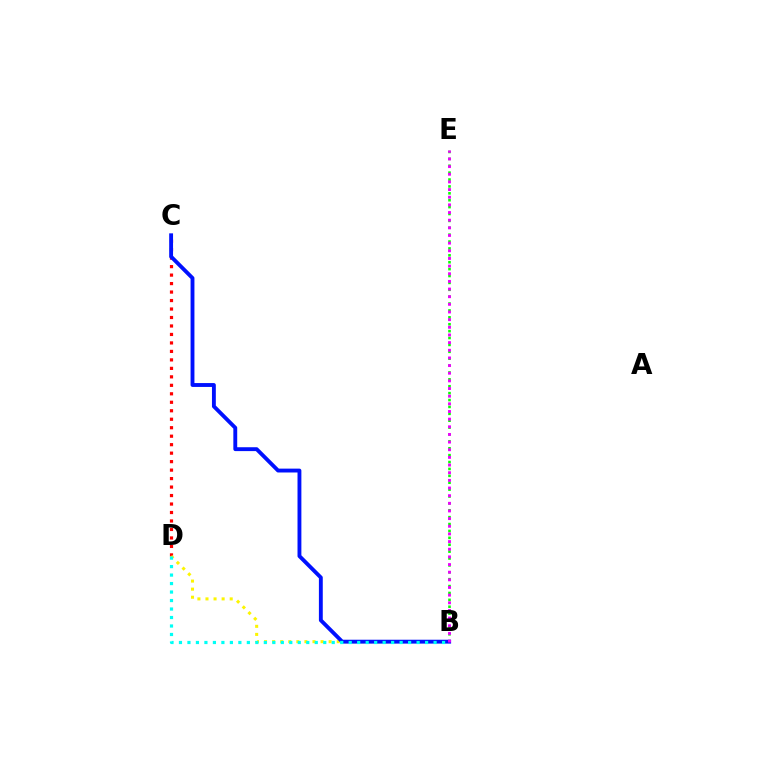{('B', 'E'): [{'color': '#08ff00', 'line_style': 'dotted', 'thickness': 1.87}, {'color': '#ee00ff', 'line_style': 'dotted', 'thickness': 2.08}], ('C', 'D'): [{'color': '#ff0000', 'line_style': 'dotted', 'thickness': 2.3}], ('B', 'D'): [{'color': '#fcf500', 'line_style': 'dotted', 'thickness': 2.19}, {'color': '#00fff6', 'line_style': 'dotted', 'thickness': 2.31}], ('B', 'C'): [{'color': '#0010ff', 'line_style': 'solid', 'thickness': 2.78}]}